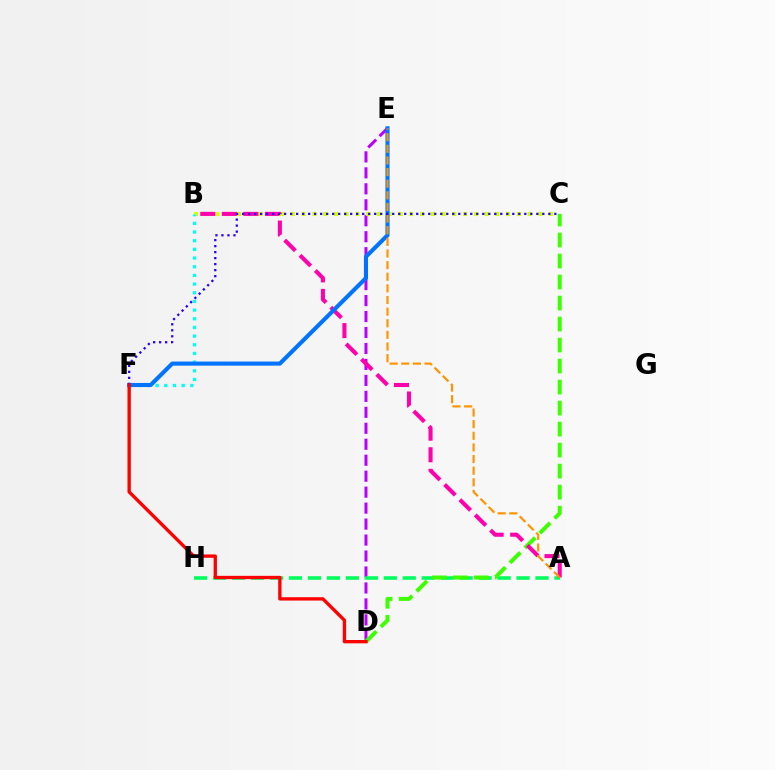{('D', 'E'): [{'color': '#b900ff', 'line_style': 'dashed', 'thickness': 2.17}], ('B', 'C'): [{'color': '#d1ff00', 'line_style': 'dotted', 'thickness': 2.92}], ('A', 'H'): [{'color': '#00ff5c', 'line_style': 'dashed', 'thickness': 2.58}], ('C', 'D'): [{'color': '#3dff00', 'line_style': 'dashed', 'thickness': 2.85}], ('A', 'B'): [{'color': '#ff00ac', 'line_style': 'dashed', 'thickness': 2.93}], ('B', 'F'): [{'color': '#00fff6', 'line_style': 'dotted', 'thickness': 2.36}], ('E', 'F'): [{'color': '#0074ff', 'line_style': 'solid', 'thickness': 2.95}], ('A', 'E'): [{'color': '#ff9400', 'line_style': 'dashed', 'thickness': 1.58}], ('C', 'F'): [{'color': '#2500ff', 'line_style': 'dotted', 'thickness': 1.63}], ('D', 'F'): [{'color': '#ff0000', 'line_style': 'solid', 'thickness': 2.4}]}